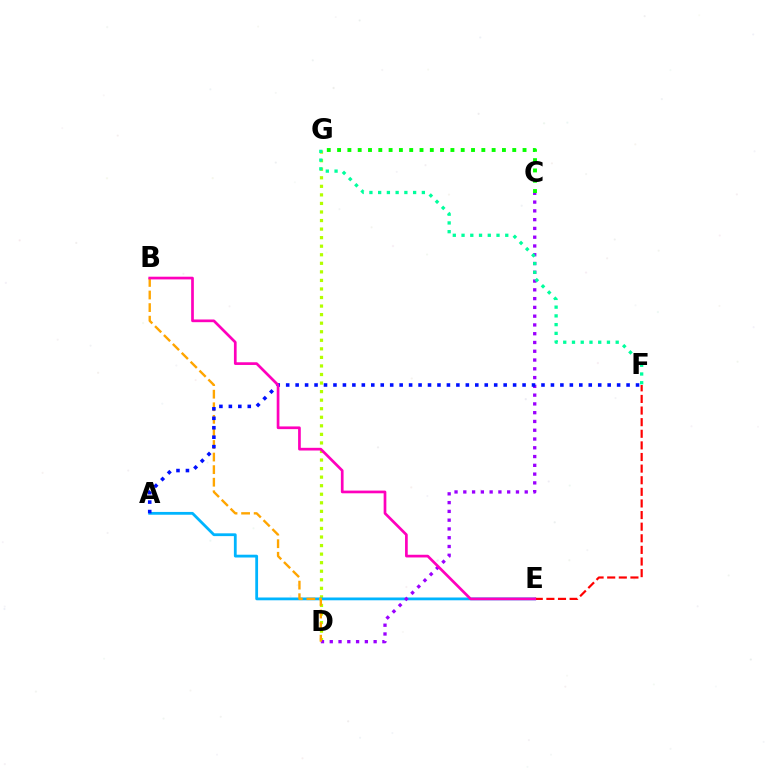{('D', 'G'): [{'color': '#b3ff00', 'line_style': 'dotted', 'thickness': 2.32}], ('A', 'E'): [{'color': '#00b5ff', 'line_style': 'solid', 'thickness': 2.01}], ('C', 'D'): [{'color': '#9b00ff', 'line_style': 'dotted', 'thickness': 2.38}], ('B', 'D'): [{'color': '#ffa500', 'line_style': 'dashed', 'thickness': 1.71}], ('A', 'F'): [{'color': '#0010ff', 'line_style': 'dotted', 'thickness': 2.57}], ('F', 'G'): [{'color': '#00ff9d', 'line_style': 'dotted', 'thickness': 2.38}], ('E', 'F'): [{'color': '#ff0000', 'line_style': 'dashed', 'thickness': 1.58}], ('B', 'E'): [{'color': '#ff00bd', 'line_style': 'solid', 'thickness': 1.94}], ('C', 'G'): [{'color': '#08ff00', 'line_style': 'dotted', 'thickness': 2.8}]}